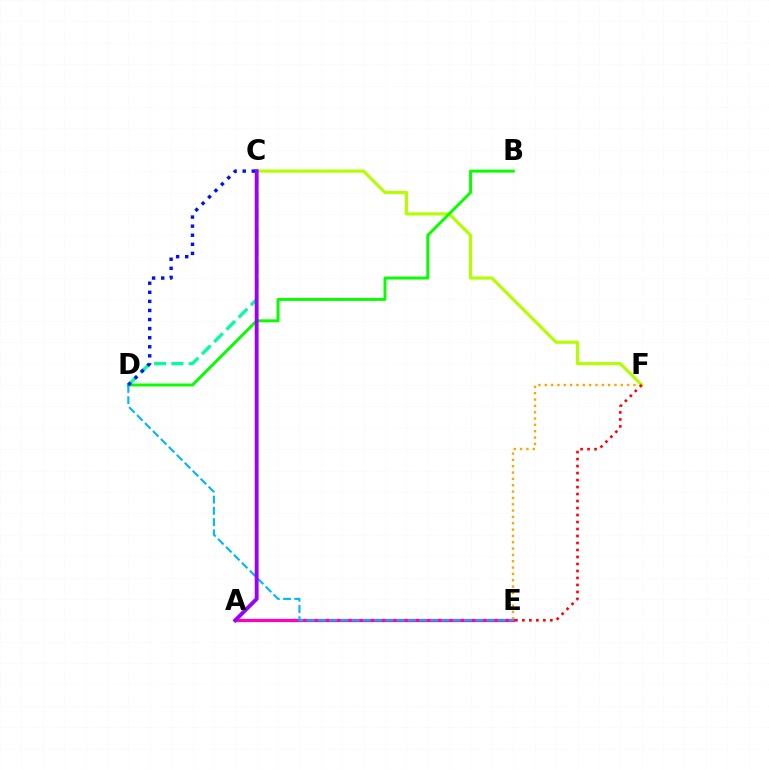{('A', 'E'): [{'color': '#ff00bd', 'line_style': 'solid', 'thickness': 2.32}], ('C', 'F'): [{'color': '#b3ff00', 'line_style': 'solid', 'thickness': 2.28}], ('E', 'F'): [{'color': '#ffa500', 'line_style': 'dotted', 'thickness': 1.72}, {'color': '#ff0000', 'line_style': 'dotted', 'thickness': 1.9}], ('B', 'D'): [{'color': '#08ff00', 'line_style': 'solid', 'thickness': 2.13}], ('C', 'D'): [{'color': '#00ff9d', 'line_style': 'dashed', 'thickness': 2.35}, {'color': '#0010ff', 'line_style': 'dotted', 'thickness': 2.47}], ('D', 'E'): [{'color': '#00b5ff', 'line_style': 'dashed', 'thickness': 1.53}], ('A', 'C'): [{'color': '#9b00ff', 'line_style': 'solid', 'thickness': 2.78}]}